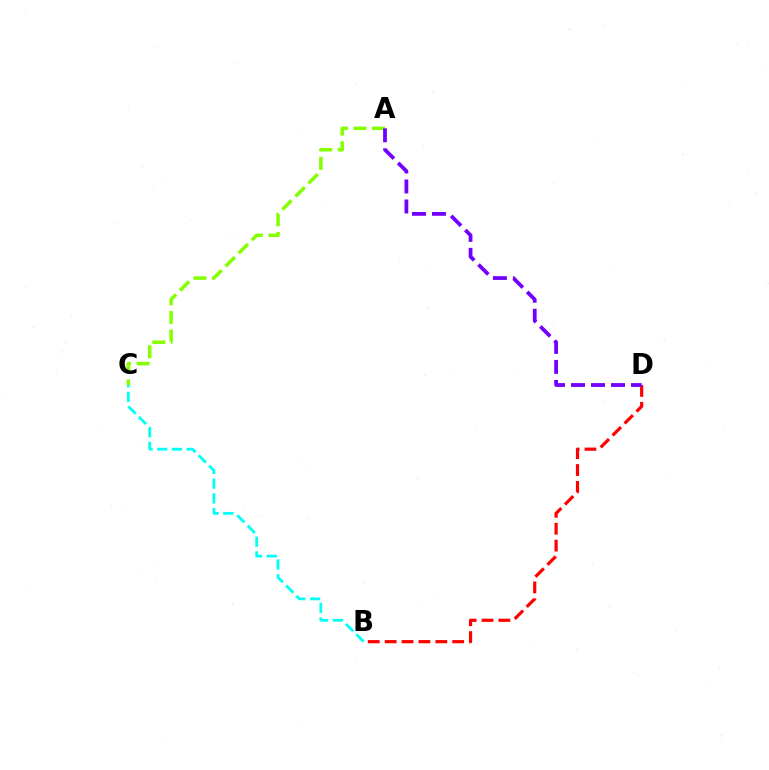{('B', 'D'): [{'color': '#ff0000', 'line_style': 'dashed', 'thickness': 2.29}], ('B', 'C'): [{'color': '#00fff6', 'line_style': 'dashed', 'thickness': 2.0}], ('A', 'C'): [{'color': '#84ff00', 'line_style': 'dashed', 'thickness': 2.52}], ('A', 'D'): [{'color': '#7200ff', 'line_style': 'dashed', 'thickness': 2.72}]}